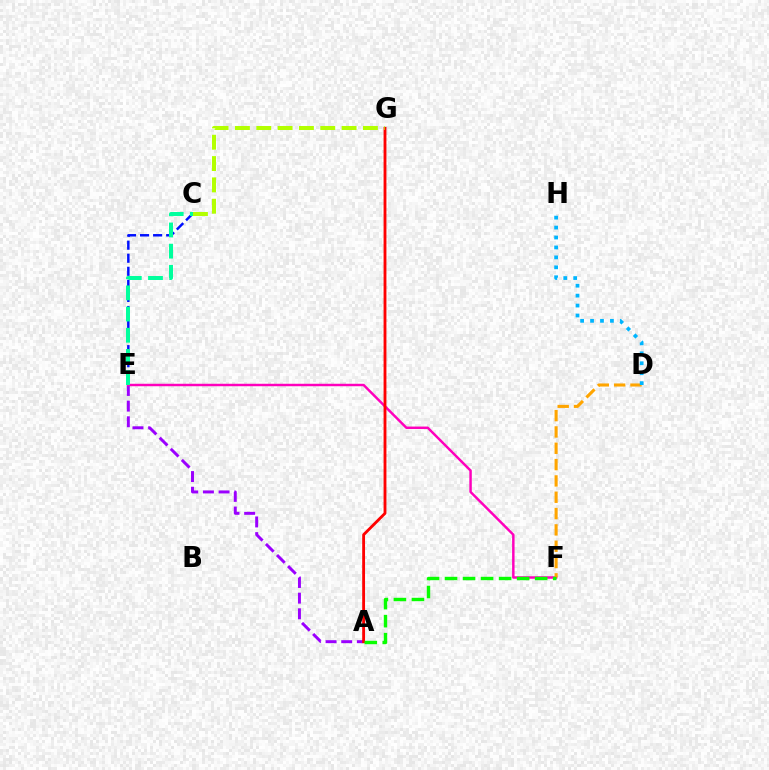{('A', 'E'): [{'color': '#9b00ff', 'line_style': 'dashed', 'thickness': 2.13}], ('C', 'E'): [{'color': '#0010ff', 'line_style': 'dashed', 'thickness': 1.77}, {'color': '#00ff9d', 'line_style': 'dashed', 'thickness': 2.88}], ('E', 'F'): [{'color': '#ff00bd', 'line_style': 'solid', 'thickness': 1.77}], ('A', 'G'): [{'color': '#ff0000', 'line_style': 'solid', 'thickness': 2.04}], ('D', 'F'): [{'color': '#ffa500', 'line_style': 'dashed', 'thickness': 2.22}], ('D', 'H'): [{'color': '#00b5ff', 'line_style': 'dotted', 'thickness': 2.7}], ('A', 'F'): [{'color': '#08ff00', 'line_style': 'dashed', 'thickness': 2.45}], ('C', 'G'): [{'color': '#b3ff00', 'line_style': 'dashed', 'thickness': 2.9}]}